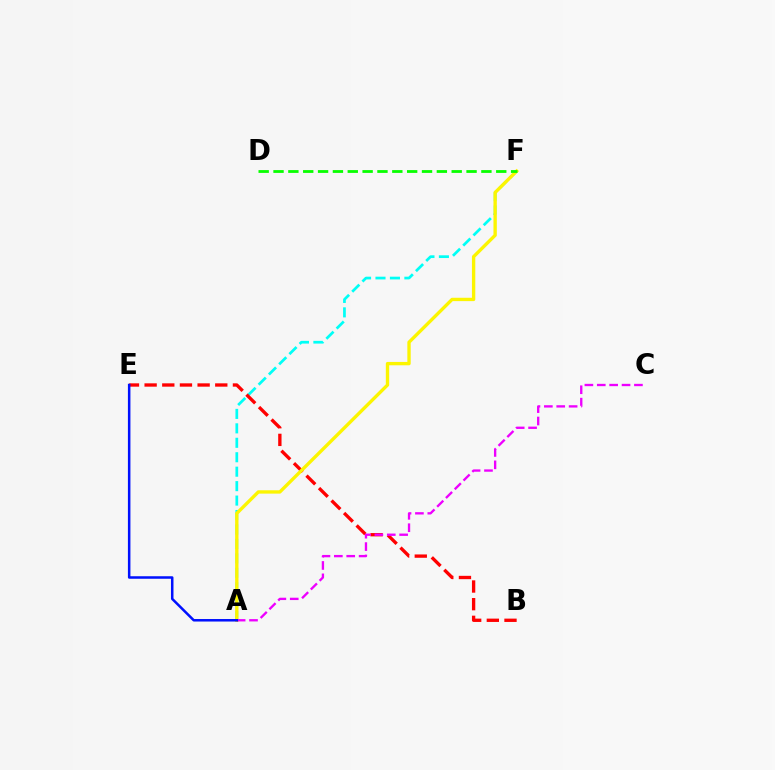{('A', 'F'): [{'color': '#00fff6', 'line_style': 'dashed', 'thickness': 1.96}, {'color': '#fcf500', 'line_style': 'solid', 'thickness': 2.41}], ('B', 'E'): [{'color': '#ff0000', 'line_style': 'dashed', 'thickness': 2.4}], ('D', 'F'): [{'color': '#08ff00', 'line_style': 'dashed', 'thickness': 2.02}], ('A', 'C'): [{'color': '#ee00ff', 'line_style': 'dashed', 'thickness': 1.68}], ('A', 'E'): [{'color': '#0010ff', 'line_style': 'solid', 'thickness': 1.81}]}